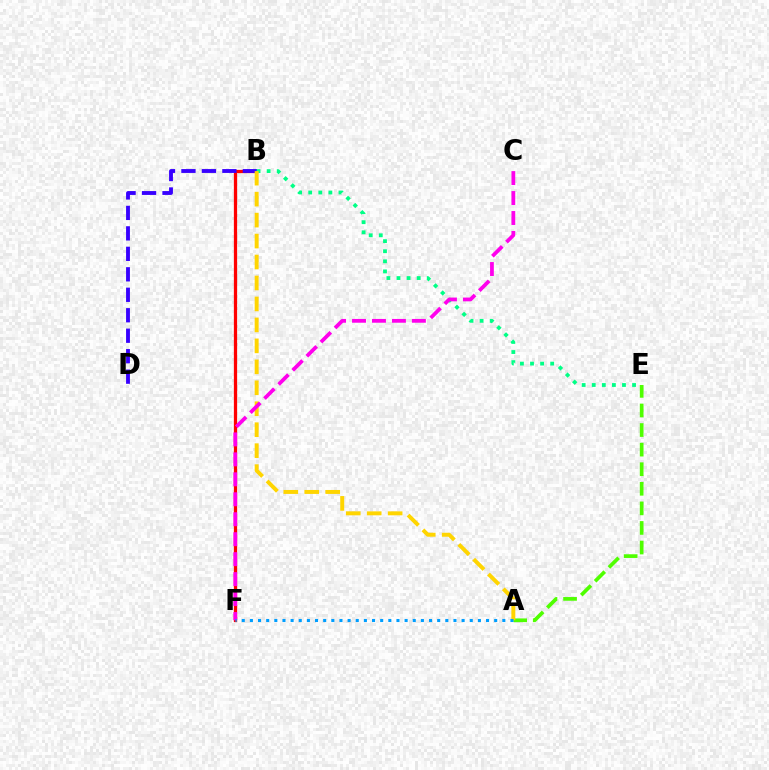{('B', 'F'): [{'color': '#ff0000', 'line_style': 'solid', 'thickness': 2.34}], ('B', 'D'): [{'color': '#3700ff', 'line_style': 'dashed', 'thickness': 2.78}], ('B', 'E'): [{'color': '#00ff86', 'line_style': 'dotted', 'thickness': 2.74}], ('A', 'E'): [{'color': '#4fff00', 'line_style': 'dashed', 'thickness': 2.66}], ('A', 'B'): [{'color': '#ffd500', 'line_style': 'dashed', 'thickness': 2.85}], ('C', 'F'): [{'color': '#ff00ed', 'line_style': 'dashed', 'thickness': 2.71}], ('A', 'F'): [{'color': '#009eff', 'line_style': 'dotted', 'thickness': 2.21}]}